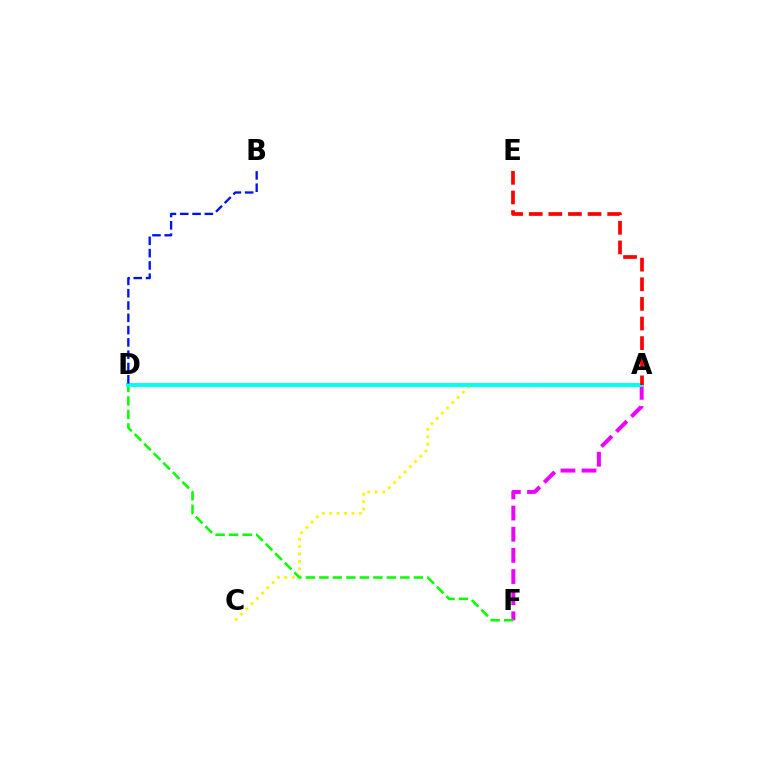{('A', 'C'): [{'color': '#fcf500', 'line_style': 'dotted', 'thickness': 2.02}], ('A', 'F'): [{'color': '#ee00ff', 'line_style': 'dashed', 'thickness': 2.87}], ('D', 'F'): [{'color': '#08ff00', 'line_style': 'dashed', 'thickness': 1.83}], ('A', 'D'): [{'color': '#00fff6', 'line_style': 'solid', 'thickness': 2.8}], ('A', 'E'): [{'color': '#ff0000', 'line_style': 'dashed', 'thickness': 2.67}], ('B', 'D'): [{'color': '#0010ff', 'line_style': 'dashed', 'thickness': 1.67}]}